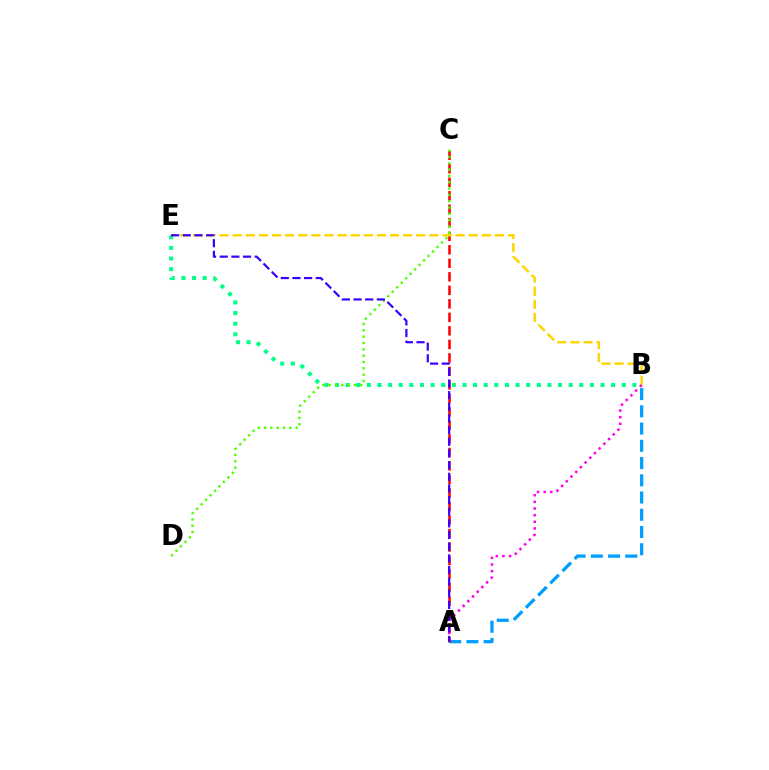{('A', 'B'): [{'color': '#009eff', 'line_style': 'dashed', 'thickness': 2.34}, {'color': '#ff00ed', 'line_style': 'dotted', 'thickness': 1.8}], ('A', 'C'): [{'color': '#ff0000', 'line_style': 'dashed', 'thickness': 1.84}], ('B', 'E'): [{'color': '#ffd500', 'line_style': 'dashed', 'thickness': 1.78}, {'color': '#00ff86', 'line_style': 'dotted', 'thickness': 2.88}], ('C', 'D'): [{'color': '#4fff00', 'line_style': 'dotted', 'thickness': 1.72}], ('A', 'E'): [{'color': '#3700ff', 'line_style': 'dashed', 'thickness': 1.58}]}